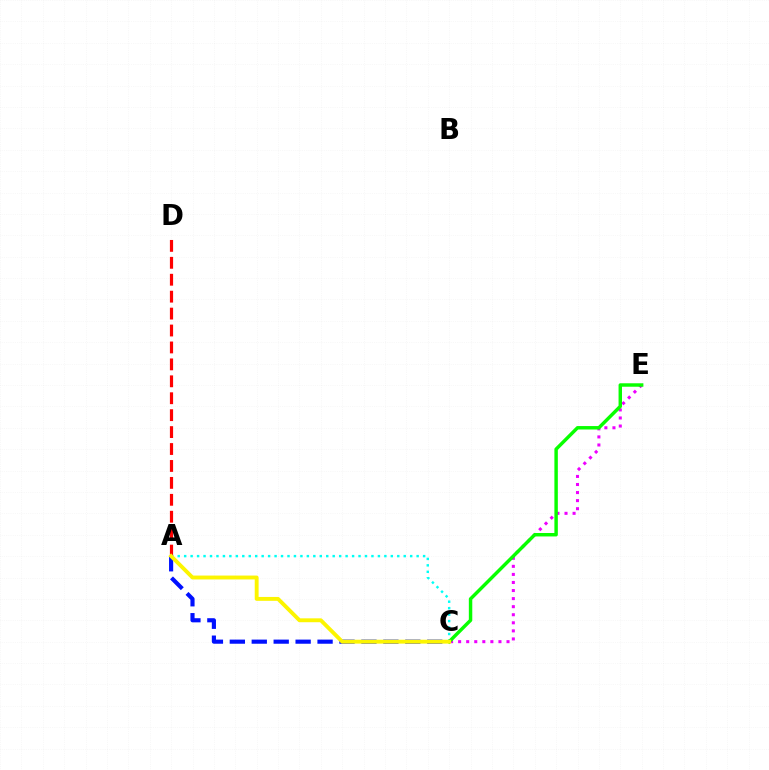{('C', 'E'): [{'color': '#ee00ff', 'line_style': 'dotted', 'thickness': 2.19}, {'color': '#08ff00', 'line_style': 'solid', 'thickness': 2.48}], ('A', 'C'): [{'color': '#00fff6', 'line_style': 'dotted', 'thickness': 1.75}, {'color': '#0010ff', 'line_style': 'dashed', 'thickness': 2.98}, {'color': '#fcf500', 'line_style': 'solid', 'thickness': 2.79}], ('A', 'D'): [{'color': '#ff0000', 'line_style': 'dashed', 'thickness': 2.3}]}